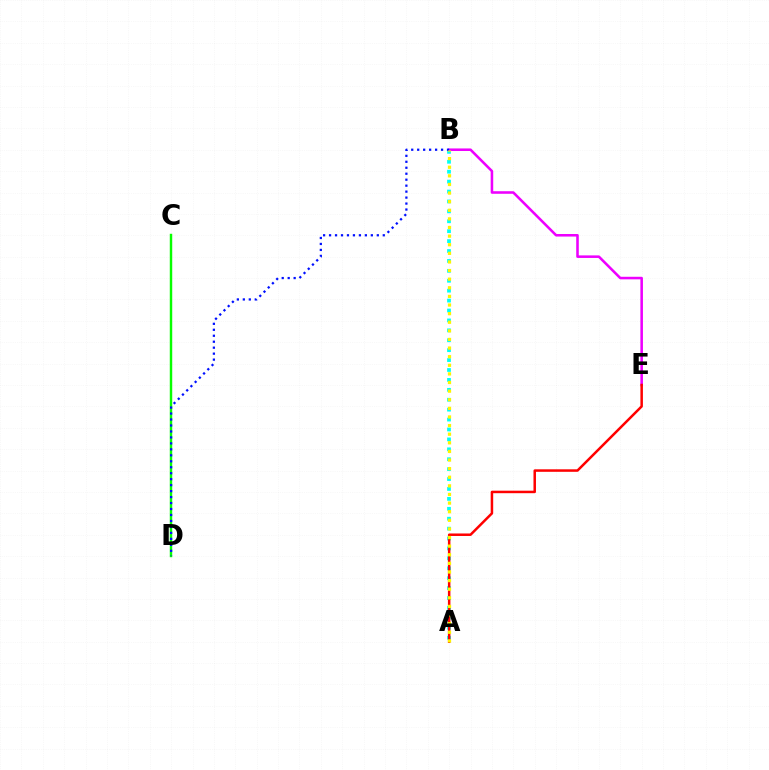{('A', 'B'): [{'color': '#00fff6', 'line_style': 'dotted', 'thickness': 2.69}, {'color': '#fcf500', 'line_style': 'dotted', 'thickness': 2.34}], ('B', 'E'): [{'color': '#ee00ff', 'line_style': 'solid', 'thickness': 1.84}], ('C', 'D'): [{'color': '#08ff00', 'line_style': 'solid', 'thickness': 1.76}], ('B', 'D'): [{'color': '#0010ff', 'line_style': 'dotted', 'thickness': 1.62}], ('A', 'E'): [{'color': '#ff0000', 'line_style': 'solid', 'thickness': 1.8}]}